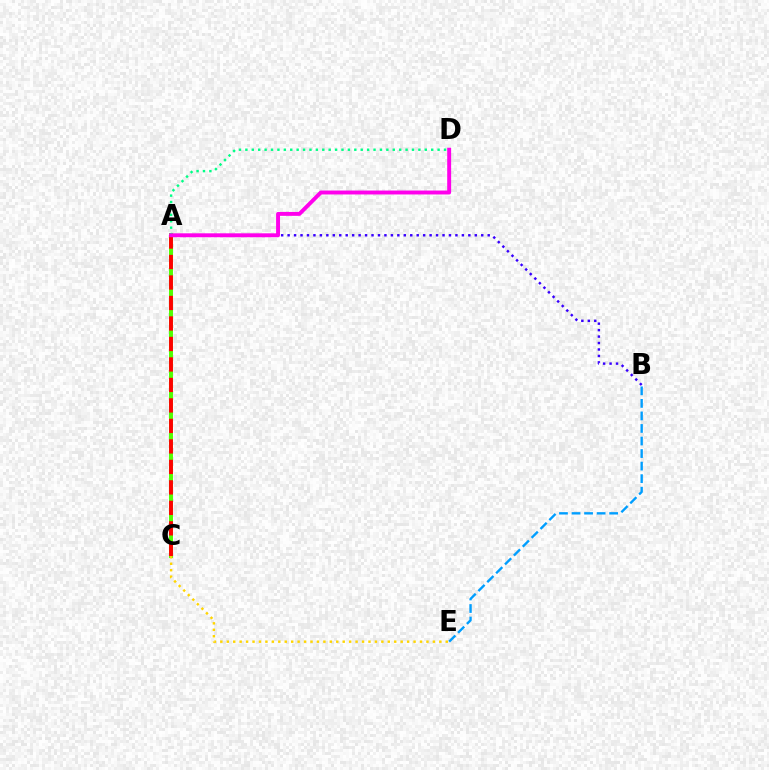{('A', 'C'): [{'color': '#4fff00', 'line_style': 'solid', 'thickness': 2.85}, {'color': '#ff0000', 'line_style': 'dashed', 'thickness': 2.78}], ('A', 'D'): [{'color': '#00ff86', 'line_style': 'dotted', 'thickness': 1.74}, {'color': '#ff00ed', 'line_style': 'solid', 'thickness': 2.82}], ('A', 'B'): [{'color': '#3700ff', 'line_style': 'dotted', 'thickness': 1.75}], ('C', 'E'): [{'color': '#ffd500', 'line_style': 'dotted', 'thickness': 1.75}], ('B', 'E'): [{'color': '#009eff', 'line_style': 'dashed', 'thickness': 1.7}]}